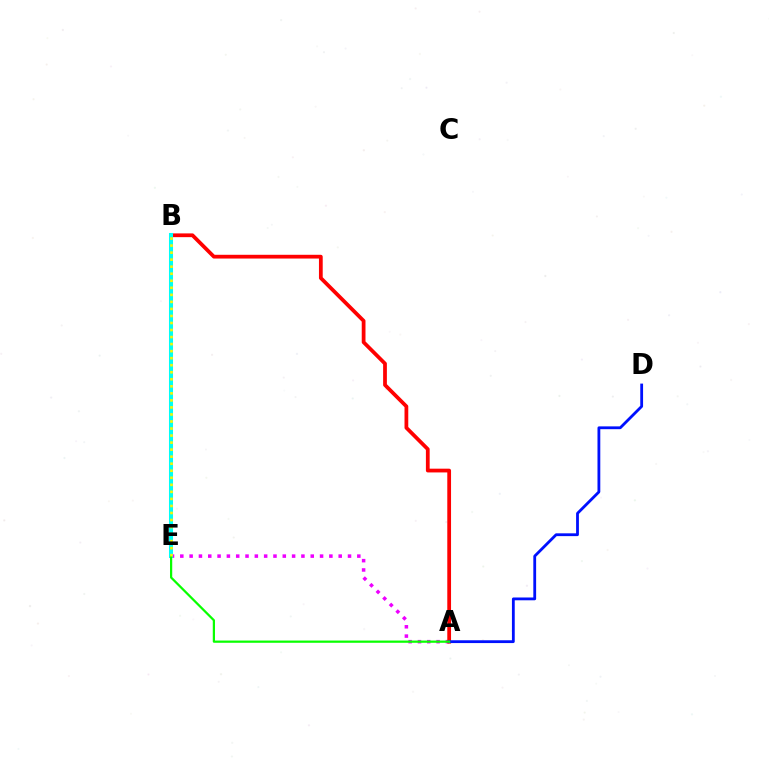{('A', 'E'): [{'color': '#ee00ff', 'line_style': 'dotted', 'thickness': 2.53}, {'color': '#08ff00', 'line_style': 'solid', 'thickness': 1.61}], ('A', 'B'): [{'color': '#ff0000', 'line_style': 'solid', 'thickness': 2.71}], ('B', 'E'): [{'color': '#00fff6', 'line_style': 'solid', 'thickness': 2.91}, {'color': '#fcf500', 'line_style': 'dotted', 'thickness': 1.91}], ('A', 'D'): [{'color': '#0010ff', 'line_style': 'solid', 'thickness': 2.02}]}